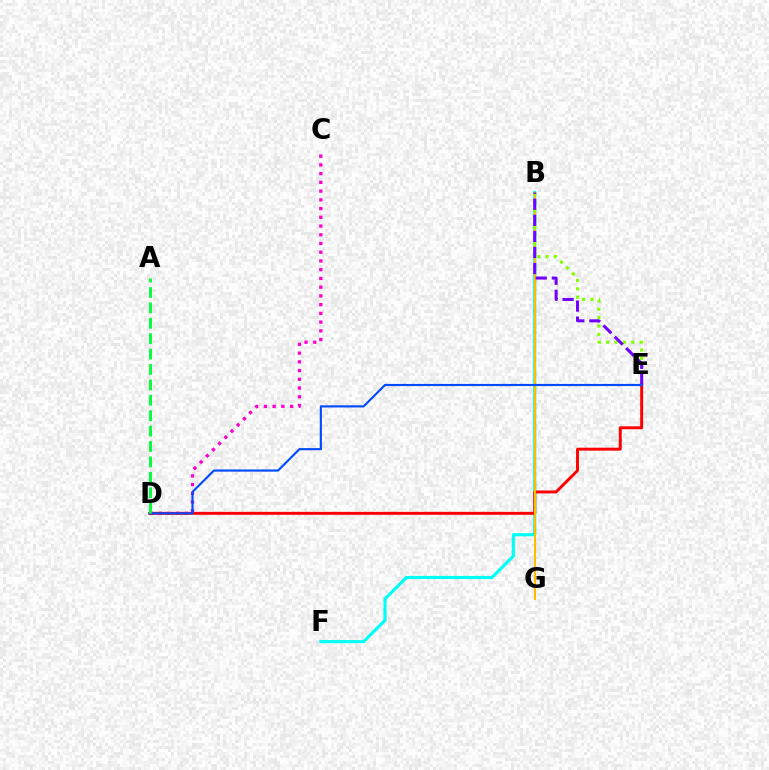{('B', 'F'): [{'color': '#00fff6', 'line_style': 'solid', 'thickness': 2.27}], ('C', 'D'): [{'color': '#ff00cf', 'line_style': 'dotted', 'thickness': 2.37}], ('D', 'E'): [{'color': '#ff0000', 'line_style': 'solid', 'thickness': 2.11}, {'color': '#004bff', 'line_style': 'solid', 'thickness': 1.55}], ('B', 'G'): [{'color': '#ffbd00', 'line_style': 'solid', 'thickness': 1.51}], ('B', 'E'): [{'color': '#84ff00', 'line_style': 'dotted', 'thickness': 2.27}, {'color': '#7200ff', 'line_style': 'dashed', 'thickness': 2.18}], ('A', 'D'): [{'color': '#00ff39', 'line_style': 'dashed', 'thickness': 2.09}]}